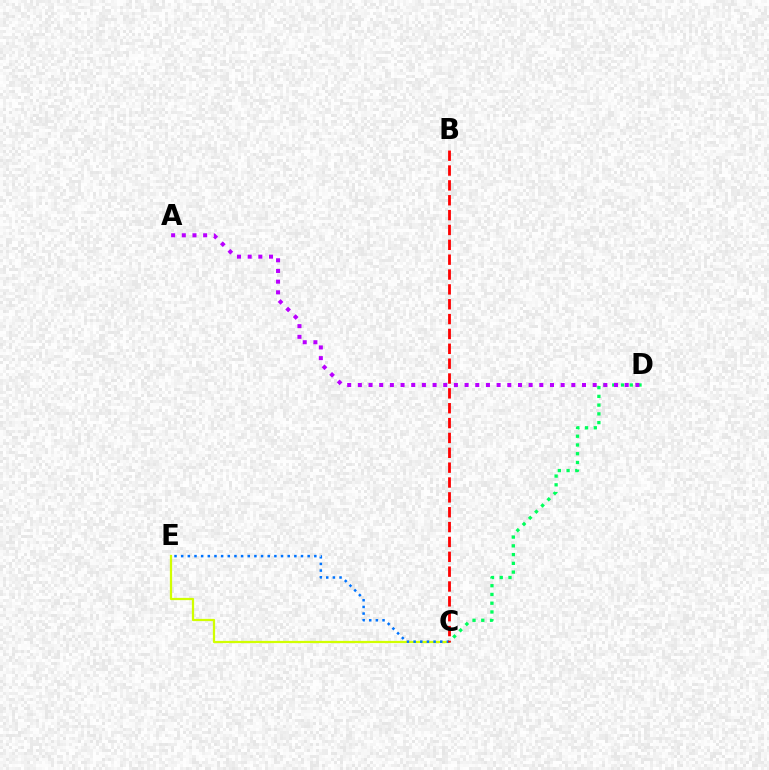{('C', 'E'): [{'color': '#d1ff00', 'line_style': 'solid', 'thickness': 1.62}, {'color': '#0074ff', 'line_style': 'dotted', 'thickness': 1.81}], ('C', 'D'): [{'color': '#00ff5c', 'line_style': 'dotted', 'thickness': 2.38}], ('A', 'D'): [{'color': '#b900ff', 'line_style': 'dotted', 'thickness': 2.9}], ('B', 'C'): [{'color': '#ff0000', 'line_style': 'dashed', 'thickness': 2.02}]}